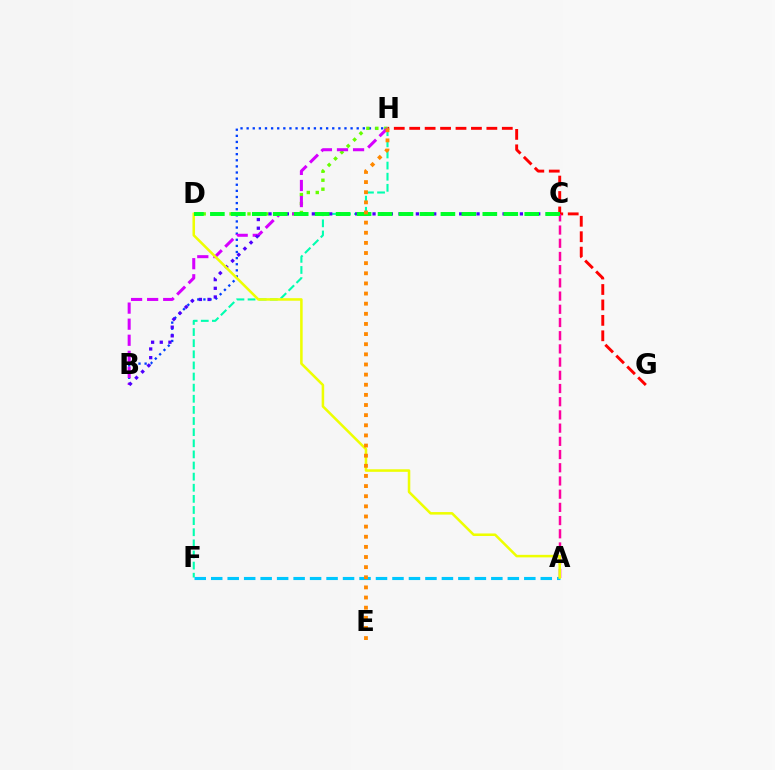{('G', 'H'): [{'color': '#ff0000', 'line_style': 'dashed', 'thickness': 2.1}], ('A', 'F'): [{'color': '#00c7ff', 'line_style': 'dashed', 'thickness': 2.24}], ('F', 'H'): [{'color': '#00ffaf', 'line_style': 'dashed', 'thickness': 1.51}], ('A', 'C'): [{'color': '#ff00a0', 'line_style': 'dashed', 'thickness': 1.79}], ('B', 'H'): [{'color': '#003fff', 'line_style': 'dotted', 'thickness': 1.66}, {'color': '#d600ff', 'line_style': 'dashed', 'thickness': 2.18}], ('D', 'H'): [{'color': '#66ff00', 'line_style': 'dotted', 'thickness': 2.44}], ('B', 'C'): [{'color': '#4f00ff', 'line_style': 'dotted', 'thickness': 2.36}], ('A', 'D'): [{'color': '#eeff00', 'line_style': 'solid', 'thickness': 1.83}], ('C', 'D'): [{'color': '#00ff27', 'line_style': 'dashed', 'thickness': 2.85}], ('E', 'H'): [{'color': '#ff8800', 'line_style': 'dotted', 'thickness': 2.75}]}